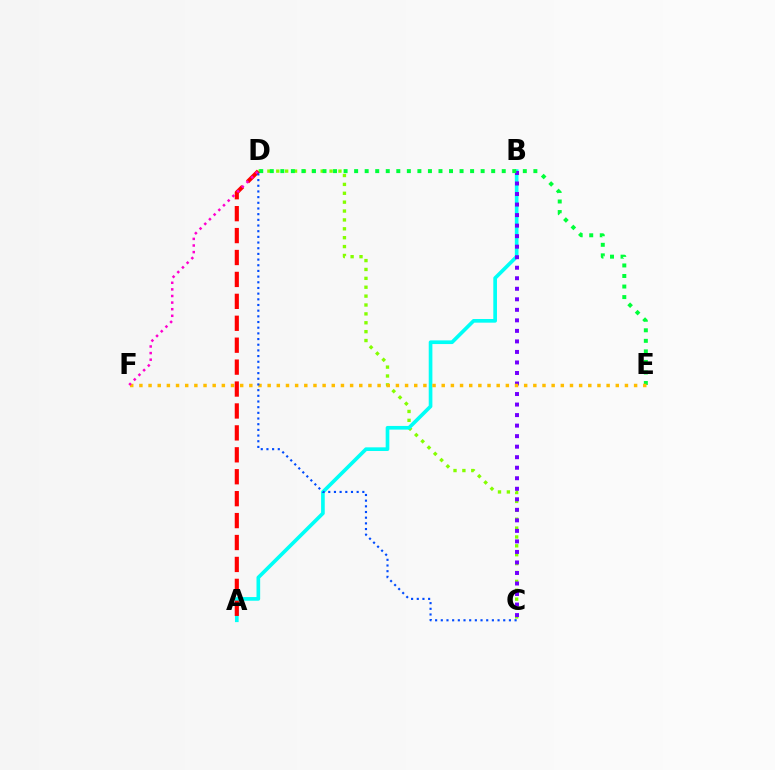{('C', 'D'): [{'color': '#84ff00', 'line_style': 'dotted', 'thickness': 2.41}, {'color': '#004bff', 'line_style': 'dotted', 'thickness': 1.54}], ('A', 'B'): [{'color': '#00fff6', 'line_style': 'solid', 'thickness': 2.64}], ('B', 'C'): [{'color': '#7200ff', 'line_style': 'dotted', 'thickness': 2.86}], ('D', 'E'): [{'color': '#00ff39', 'line_style': 'dotted', 'thickness': 2.86}], ('E', 'F'): [{'color': '#ffbd00', 'line_style': 'dotted', 'thickness': 2.49}], ('A', 'D'): [{'color': '#ff0000', 'line_style': 'dashed', 'thickness': 2.98}], ('D', 'F'): [{'color': '#ff00cf', 'line_style': 'dotted', 'thickness': 1.79}]}